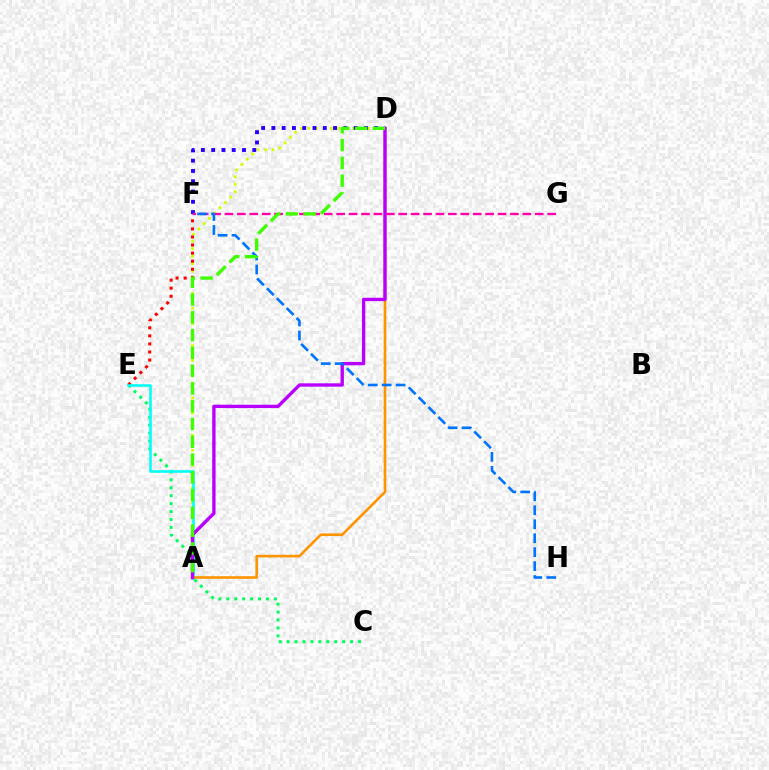{('C', 'E'): [{'color': '#00ff5c', 'line_style': 'dotted', 'thickness': 2.15}], ('A', 'D'): [{'color': '#d1ff00', 'line_style': 'dotted', 'thickness': 2.03}, {'color': '#ff9400', 'line_style': 'solid', 'thickness': 1.88}, {'color': '#b900ff', 'line_style': 'solid', 'thickness': 2.41}, {'color': '#3dff00', 'line_style': 'dashed', 'thickness': 2.41}], ('E', 'F'): [{'color': '#ff0000', 'line_style': 'dotted', 'thickness': 2.19}], ('D', 'F'): [{'color': '#2500ff', 'line_style': 'dotted', 'thickness': 2.79}], ('A', 'E'): [{'color': '#00fff6', 'line_style': 'solid', 'thickness': 1.86}], ('F', 'G'): [{'color': '#ff00ac', 'line_style': 'dashed', 'thickness': 1.69}], ('F', 'H'): [{'color': '#0074ff', 'line_style': 'dashed', 'thickness': 1.9}]}